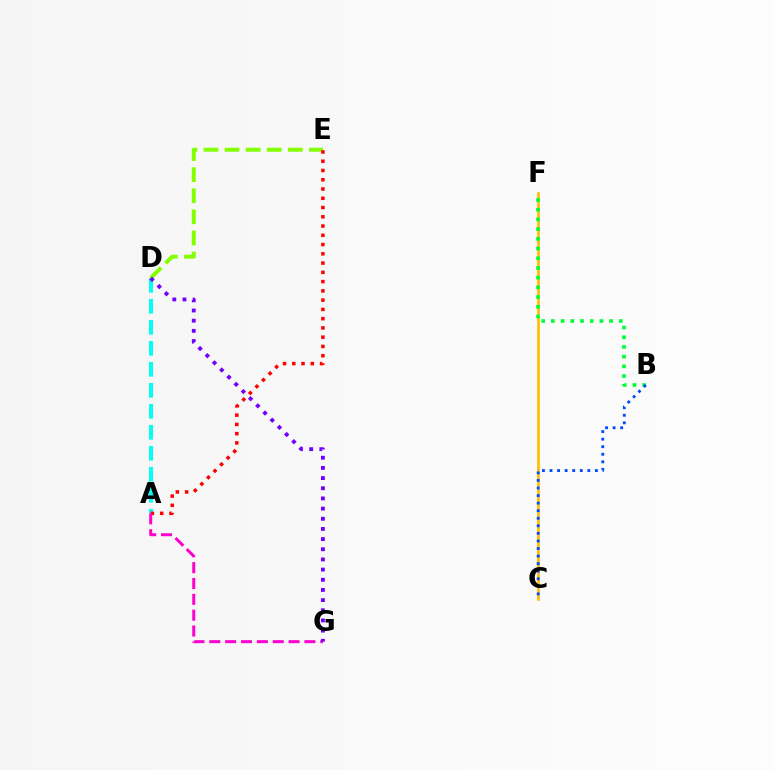{('A', 'D'): [{'color': '#00fff6', 'line_style': 'dashed', 'thickness': 2.85}], ('D', 'E'): [{'color': '#84ff00', 'line_style': 'dashed', 'thickness': 2.86}], ('A', 'E'): [{'color': '#ff0000', 'line_style': 'dotted', 'thickness': 2.52}], ('A', 'G'): [{'color': '#ff00cf', 'line_style': 'dashed', 'thickness': 2.15}], ('D', 'G'): [{'color': '#7200ff', 'line_style': 'dotted', 'thickness': 2.76}], ('C', 'F'): [{'color': '#ffbd00', 'line_style': 'solid', 'thickness': 1.92}], ('B', 'F'): [{'color': '#00ff39', 'line_style': 'dotted', 'thickness': 2.64}], ('B', 'C'): [{'color': '#004bff', 'line_style': 'dotted', 'thickness': 2.05}]}